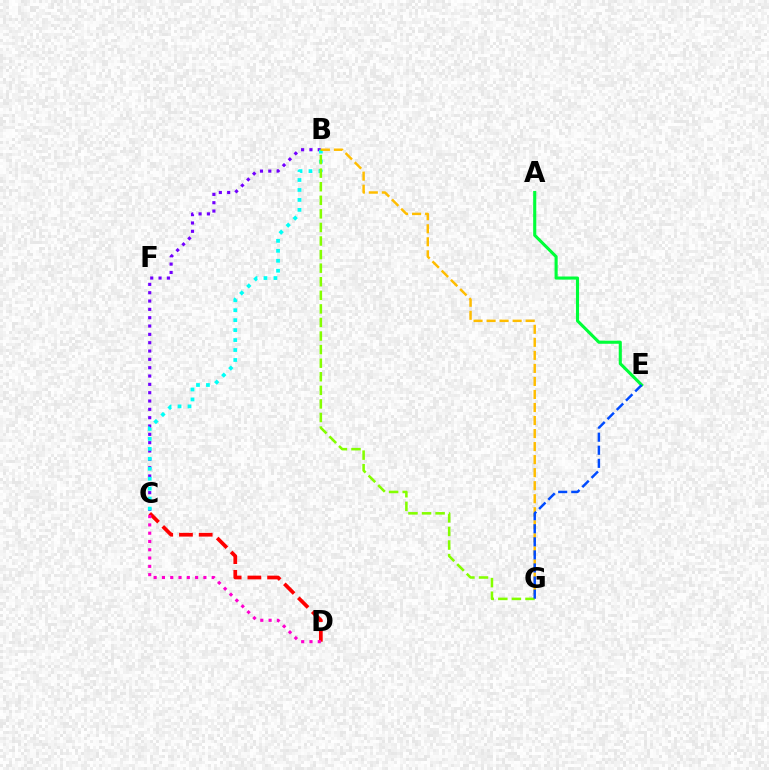{('B', 'C'): [{'color': '#7200ff', 'line_style': 'dotted', 'thickness': 2.26}, {'color': '#00fff6', 'line_style': 'dotted', 'thickness': 2.71}], ('C', 'D'): [{'color': '#ff0000', 'line_style': 'dashed', 'thickness': 2.68}, {'color': '#ff00cf', 'line_style': 'dotted', 'thickness': 2.25}], ('B', 'G'): [{'color': '#ffbd00', 'line_style': 'dashed', 'thickness': 1.77}, {'color': '#84ff00', 'line_style': 'dashed', 'thickness': 1.84}], ('A', 'E'): [{'color': '#00ff39', 'line_style': 'solid', 'thickness': 2.23}], ('E', 'G'): [{'color': '#004bff', 'line_style': 'dashed', 'thickness': 1.78}]}